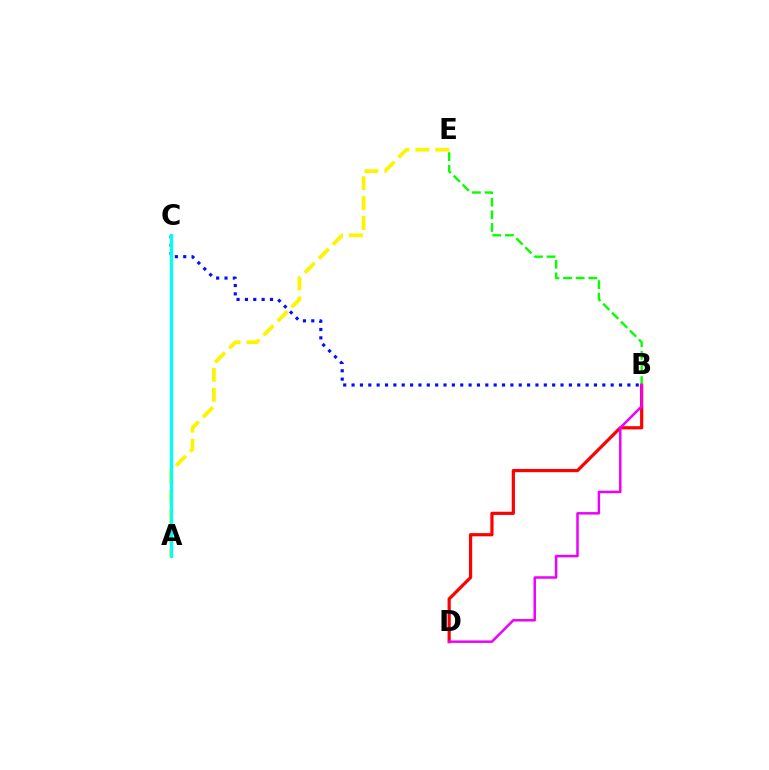{('B', 'D'): [{'color': '#ff0000', 'line_style': 'solid', 'thickness': 2.31}, {'color': '#ee00ff', 'line_style': 'solid', 'thickness': 1.8}], ('B', 'E'): [{'color': '#08ff00', 'line_style': 'dashed', 'thickness': 1.72}], ('A', 'E'): [{'color': '#fcf500', 'line_style': 'dashed', 'thickness': 2.7}], ('B', 'C'): [{'color': '#0010ff', 'line_style': 'dotted', 'thickness': 2.27}], ('A', 'C'): [{'color': '#00fff6', 'line_style': 'solid', 'thickness': 2.38}]}